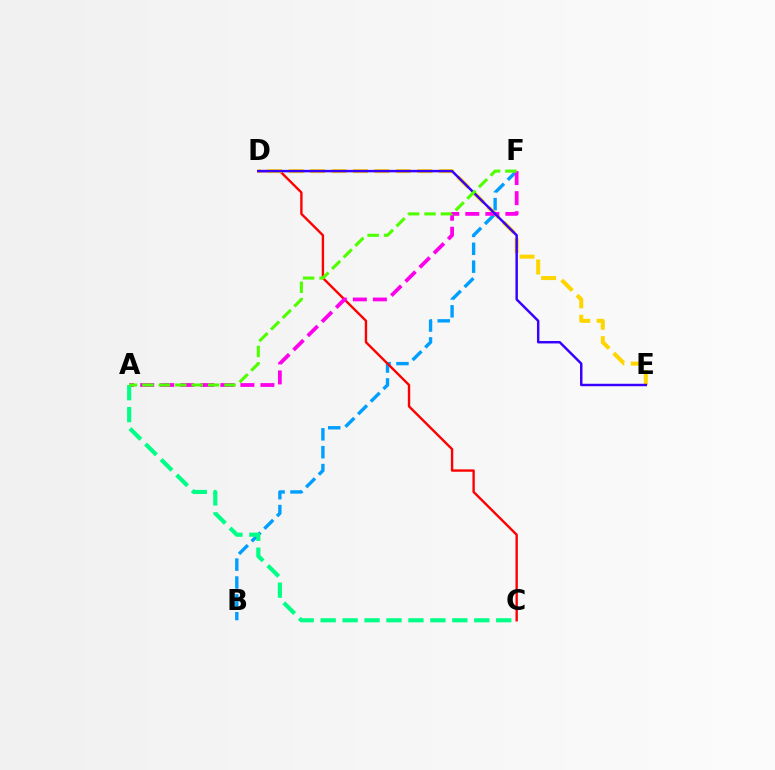{('B', 'F'): [{'color': '#009eff', 'line_style': 'dashed', 'thickness': 2.43}], ('C', 'D'): [{'color': '#ff0000', 'line_style': 'solid', 'thickness': 1.72}], ('D', 'E'): [{'color': '#ffd500', 'line_style': 'dashed', 'thickness': 2.91}, {'color': '#3700ff', 'line_style': 'solid', 'thickness': 1.77}], ('A', 'F'): [{'color': '#ff00ed', 'line_style': 'dashed', 'thickness': 2.72}, {'color': '#4fff00', 'line_style': 'dashed', 'thickness': 2.23}], ('A', 'C'): [{'color': '#00ff86', 'line_style': 'dashed', 'thickness': 2.98}]}